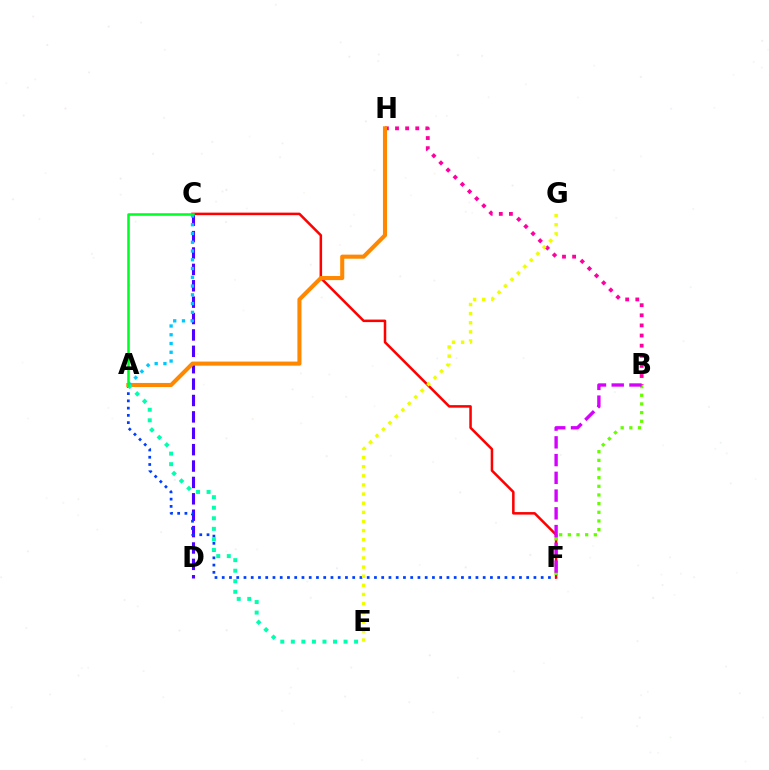{('C', 'F'): [{'color': '#ff0000', 'line_style': 'solid', 'thickness': 1.82}], ('C', 'D'): [{'color': '#4f00ff', 'line_style': 'dashed', 'thickness': 2.23}], ('A', 'F'): [{'color': '#003fff', 'line_style': 'dotted', 'thickness': 1.97}], ('B', 'F'): [{'color': '#66ff00', 'line_style': 'dotted', 'thickness': 2.35}, {'color': '#d600ff', 'line_style': 'dashed', 'thickness': 2.41}], ('B', 'H'): [{'color': '#ff00a0', 'line_style': 'dotted', 'thickness': 2.75}], ('A', 'H'): [{'color': '#ff8800', 'line_style': 'solid', 'thickness': 2.94}], ('A', 'C'): [{'color': '#00c7ff', 'line_style': 'dotted', 'thickness': 2.38}, {'color': '#00ff27', 'line_style': 'solid', 'thickness': 1.84}], ('A', 'E'): [{'color': '#00ffaf', 'line_style': 'dotted', 'thickness': 2.86}], ('E', 'G'): [{'color': '#eeff00', 'line_style': 'dotted', 'thickness': 2.48}]}